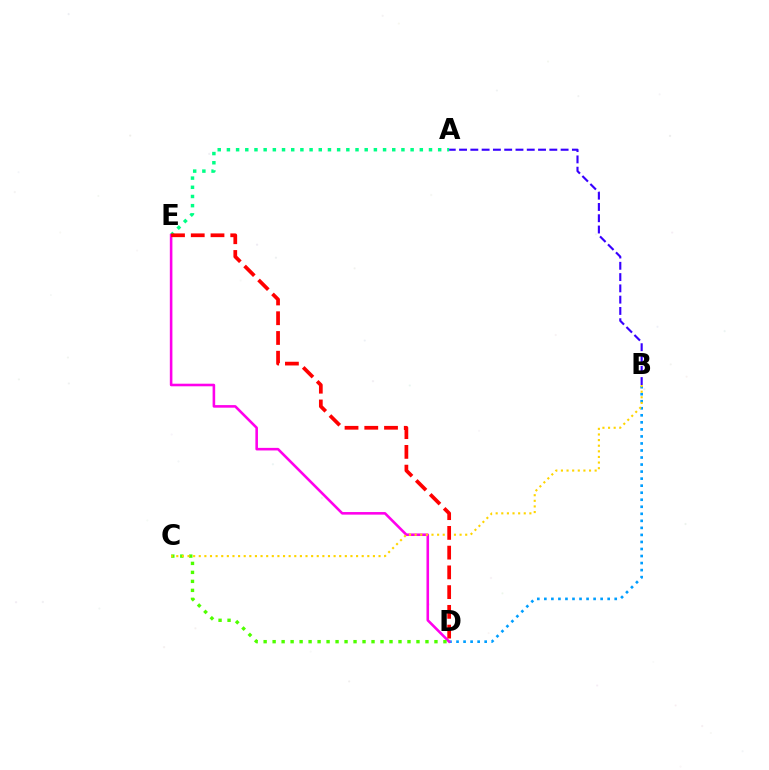{('B', 'D'): [{'color': '#009eff', 'line_style': 'dotted', 'thickness': 1.91}], ('A', 'E'): [{'color': '#00ff86', 'line_style': 'dotted', 'thickness': 2.5}], ('D', 'E'): [{'color': '#ff00ed', 'line_style': 'solid', 'thickness': 1.86}, {'color': '#ff0000', 'line_style': 'dashed', 'thickness': 2.68}], ('C', 'D'): [{'color': '#4fff00', 'line_style': 'dotted', 'thickness': 2.44}], ('B', 'C'): [{'color': '#ffd500', 'line_style': 'dotted', 'thickness': 1.53}], ('A', 'B'): [{'color': '#3700ff', 'line_style': 'dashed', 'thickness': 1.53}]}